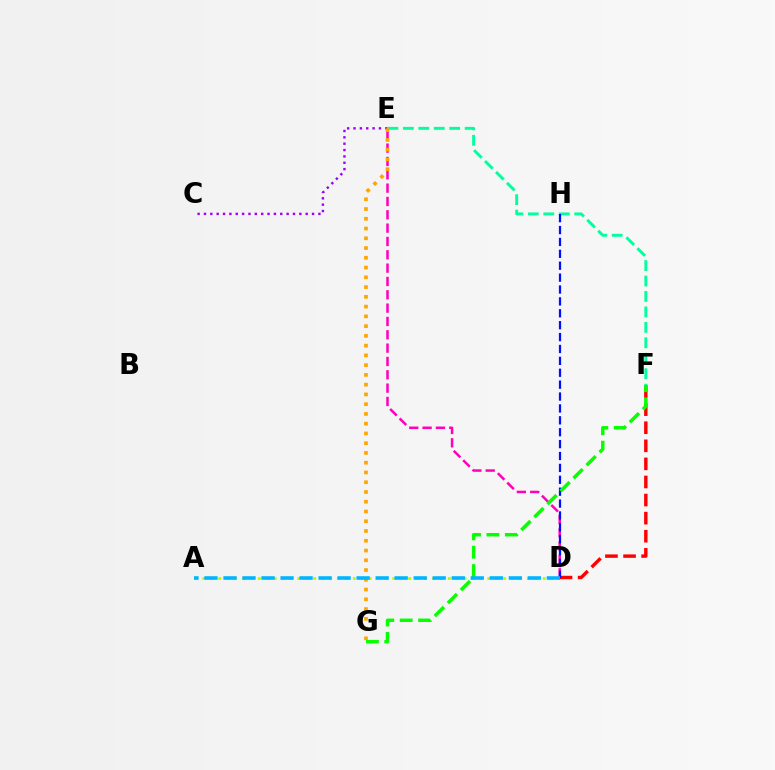{('D', 'E'): [{'color': '#ff00bd', 'line_style': 'dashed', 'thickness': 1.81}], ('A', 'D'): [{'color': '#b3ff00', 'line_style': 'dotted', 'thickness': 2.15}, {'color': '#00b5ff', 'line_style': 'dashed', 'thickness': 2.58}], ('C', 'E'): [{'color': '#9b00ff', 'line_style': 'dotted', 'thickness': 1.73}], ('D', 'F'): [{'color': '#ff0000', 'line_style': 'dashed', 'thickness': 2.46}], ('E', 'F'): [{'color': '#00ff9d', 'line_style': 'dashed', 'thickness': 2.1}], ('D', 'H'): [{'color': '#0010ff', 'line_style': 'dashed', 'thickness': 1.62}], ('E', 'G'): [{'color': '#ffa500', 'line_style': 'dotted', 'thickness': 2.65}], ('F', 'G'): [{'color': '#08ff00', 'line_style': 'dashed', 'thickness': 2.5}]}